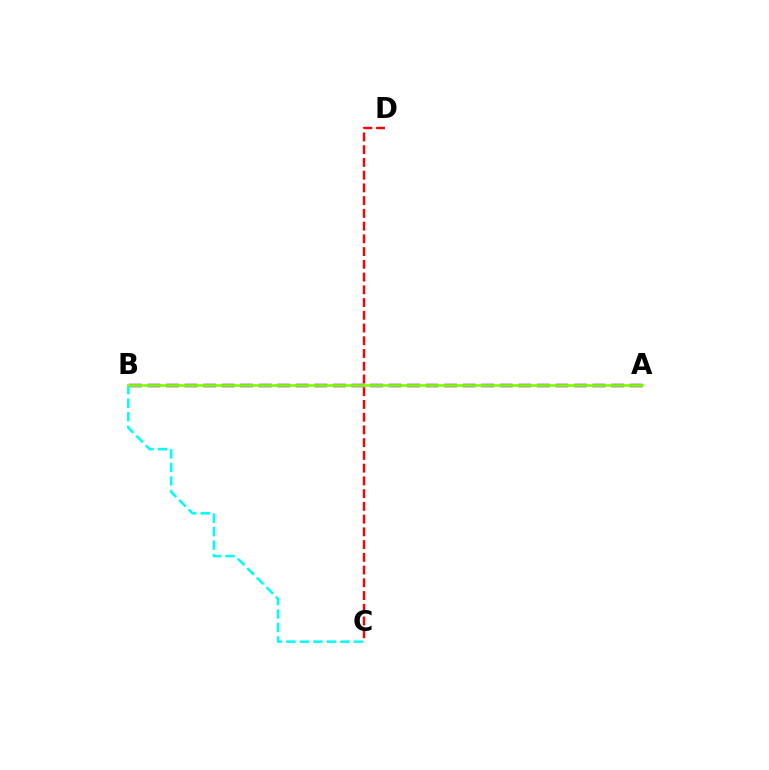{('A', 'B'): [{'color': '#7200ff', 'line_style': 'dashed', 'thickness': 2.52}, {'color': '#84ff00', 'line_style': 'solid', 'thickness': 1.98}], ('C', 'D'): [{'color': '#ff0000', 'line_style': 'dashed', 'thickness': 1.73}], ('B', 'C'): [{'color': '#00fff6', 'line_style': 'dashed', 'thickness': 1.83}]}